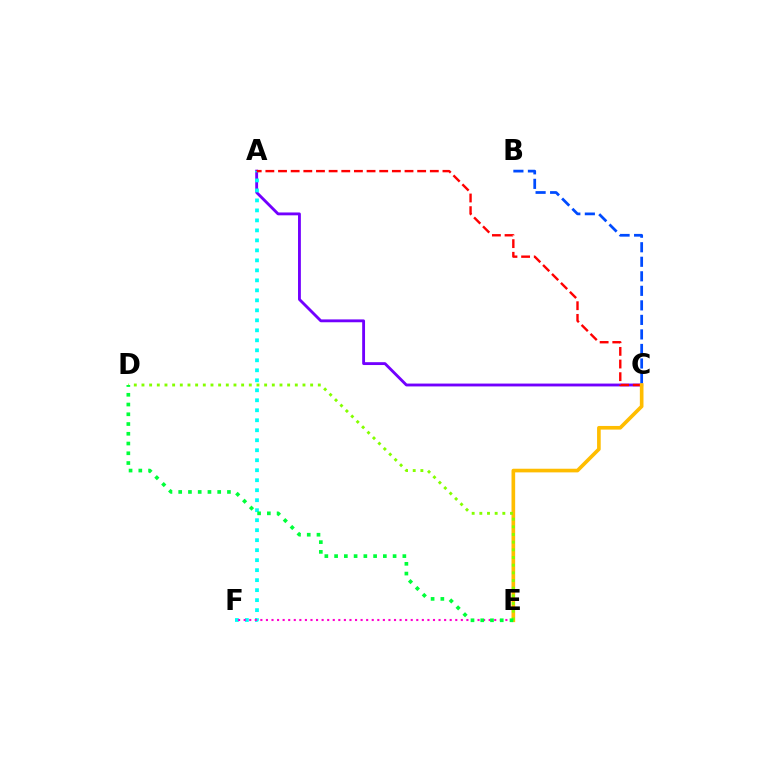{('A', 'C'): [{'color': '#7200ff', 'line_style': 'solid', 'thickness': 2.05}, {'color': '#ff0000', 'line_style': 'dashed', 'thickness': 1.72}], ('A', 'F'): [{'color': '#00fff6', 'line_style': 'dotted', 'thickness': 2.72}], ('E', 'F'): [{'color': '#ff00cf', 'line_style': 'dotted', 'thickness': 1.51}], ('C', 'E'): [{'color': '#ffbd00', 'line_style': 'solid', 'thickness': 2.63}], ('D', 'E'): [{'color': '#84ff00', 'line_style': 'dotted', 'thickness': 2.08}, {'color': '#00ff39', 'line_style': 'dotted', 'thickness': 2.65}], ('B', 'C'): [{'color': '#004bff', 'line_style': 'dashed', 'thickness': 1.97}]}